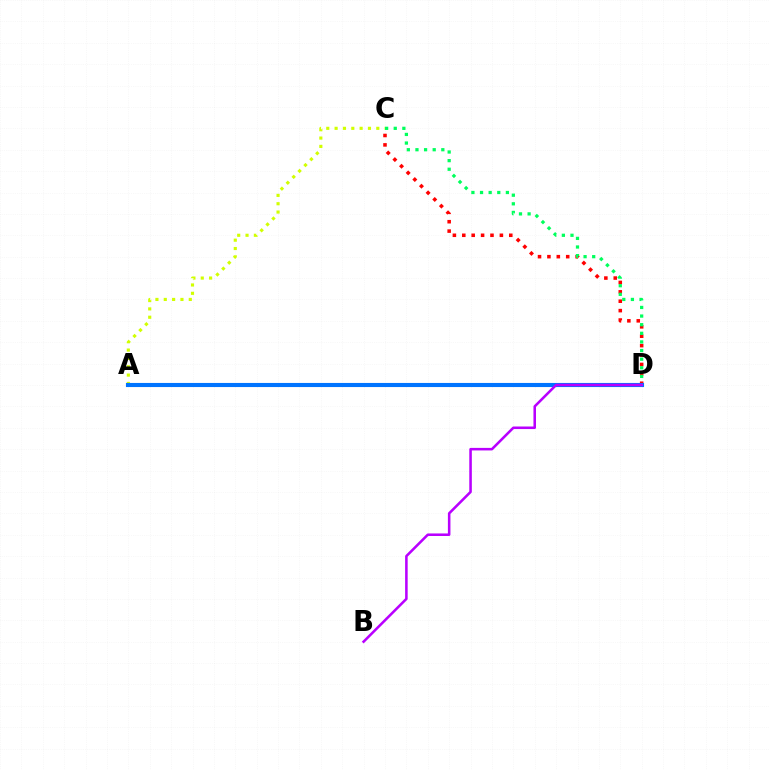{('A', 'C'): [{'color': '#d1ff00', 'line_style': 'dotted', 'thickness': 2.27}], ('C', 'D'): [{'color': '#ff0000', 'line_style': 'dotted', 'thickness': 2.55}, {'color': '#00ff5c', 'line_style': 'dotted', 'thickness': 2.34}], ('A', 'D'): [{'color': '#0074ff', 'line_style': 'solid', 'thickness': 2.96}], ('B', 'D'): [{'color': '#b900ff', 'line_style': 'solid', 'thickness': 1.84}]}